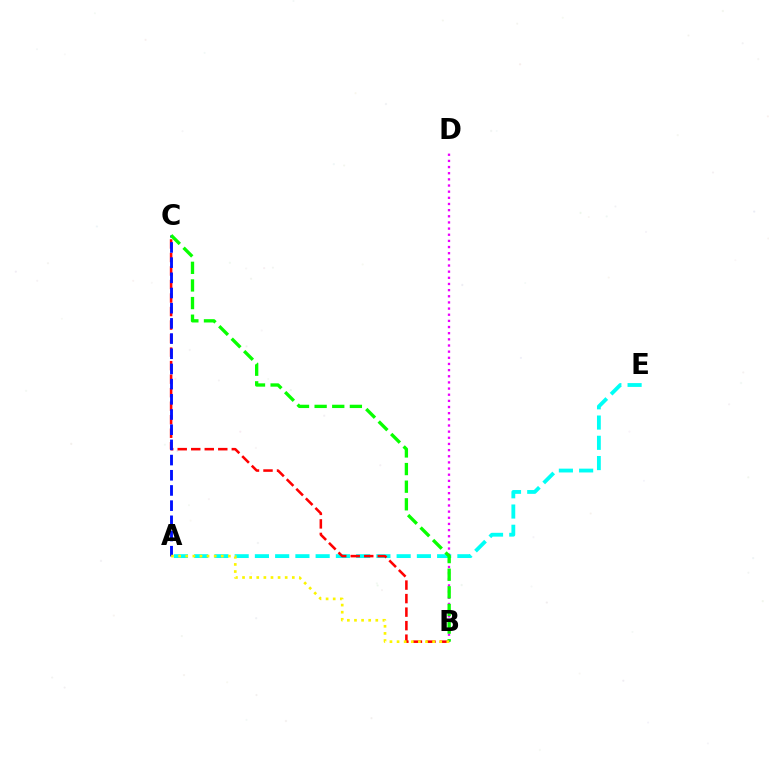{('A', 'E'): [{'color': '#00fff6', 'line_style': 'dashed', 'thickness': 2.75}], ('B', 'C'): [{'color': '#ff0000', 'line_style': 'dashed', 'thickness': 1.84}, {'color': '#08ff00', 'line_style': 'dashed', 'thickness': 2.39}], ('A', 'C'): [{'color': '#0010ff', 'line_style': 'dashed', 'thickness': 2.06}], ('B', 'D'): [{'color': '#ee00ff', 'line_style': 'dotted', 'thickness': 1.67}], ('A', 'B'): [{'color': '#fcf500', 'line_style': 'dotted', 'thickness': 1.93}]}